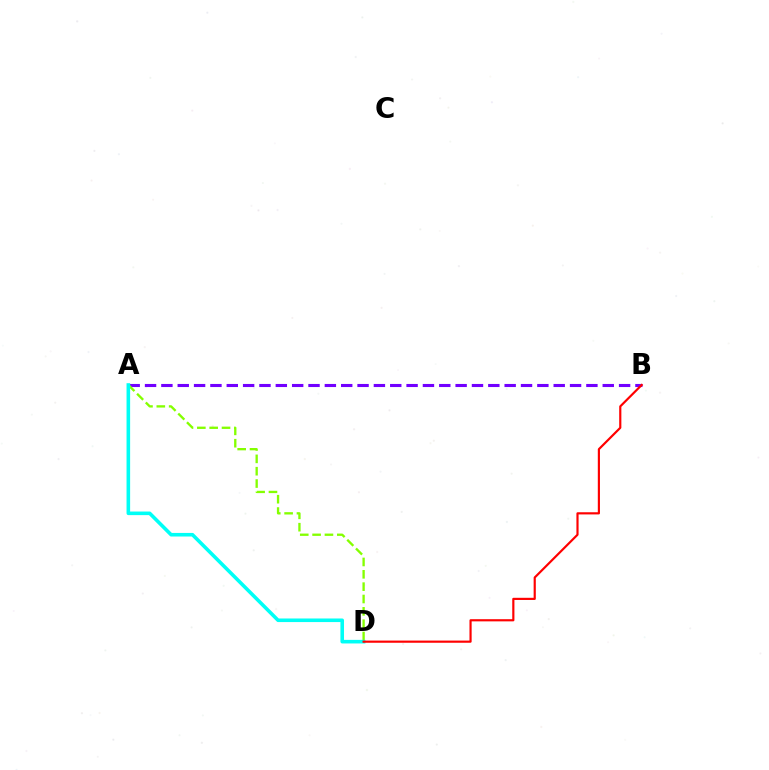{('A', 'B'): [{'color': '#7200ff', 'line_style': 'dashed', 'thickness': 2.22}], ('A', 'D'): [{'color': '#84ff00', 'line_style': 'dashed', 'thickness': 1.68}, {'color': '#00fff6', 'line_style': 'solid', 'thickness': 2.58}], ('B', 'D'): [{'color': '#ff0000', 'line_style': 'solid', 'thickness': 1.56}]}